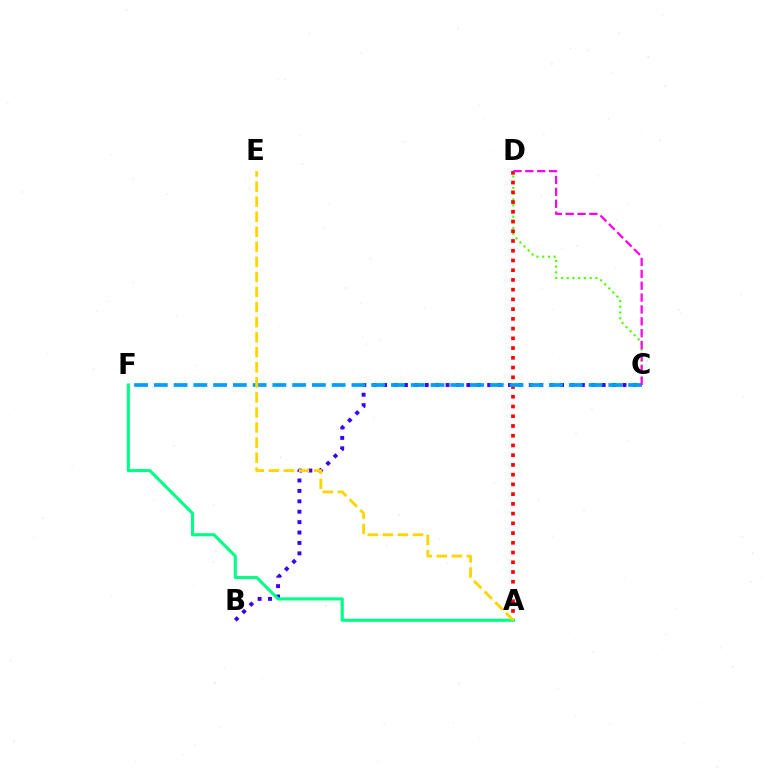{('C', 'D'): [{'color': '#4fff00', 'line_style': 'dotted', 'thickness': 1.56}, {'color': '#ff00ed', 'line_style': 'dashed', 'thickness': 1.61}], ('A', 'D'): [{'color': '#ff0000', 'line_style': 'dotted', 'thickness': 2.65}], ('B', 'C'): [{'color': '#3700ff', 'line_style': 'dotted', 'thickness': 2.83}], ('C', 'F'): [{'color': '#009eff', 'line_style': 'dashed', 'thickness': 2.68}], ('A', 'F'): [{'color': '#00ff86', 'line_style': 'solid', 'thickness': 2.23}], ('A', 'E'): [{'color': '#ffd500', 'line_style': 'dashed', 'thickness': 2.05}]}